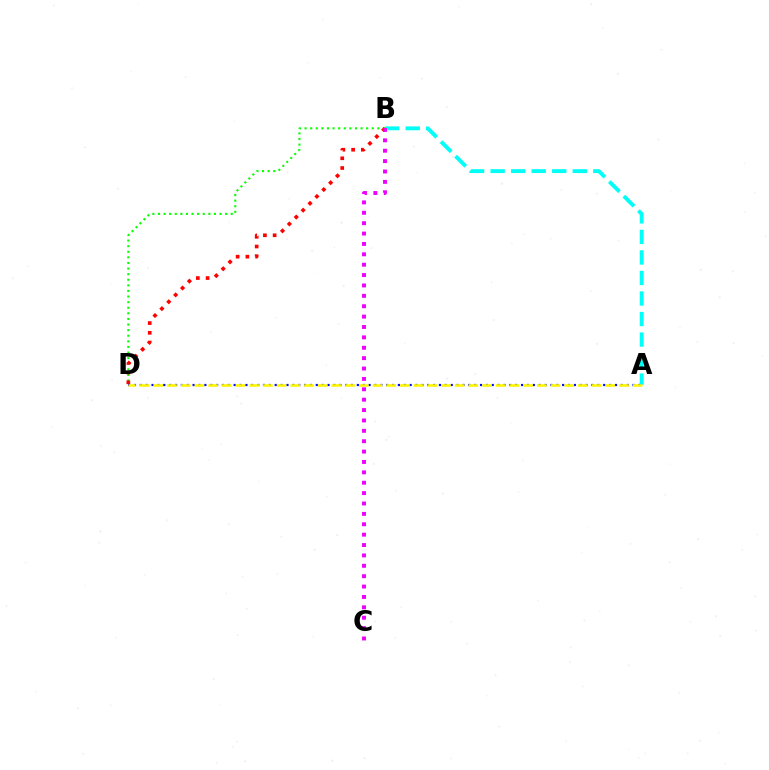{('B', 'D'): [{'color': '#08ff00', 'line_style': 'dotted', 'thickness': 1.52}, {'color': '#ff0000', 'line_style': 'dotted', 'thickness': 2.64}], ('A', 'B'): [{'color': '#00fff6', 'line_style': 'dashed', 'thickness': 2.79}], ('A', 'D'): [{'color': '#0010ff', 'line_style': 'dotted', 'thickness': 1.59}, {'color': '#fcf500', 'line_style': 'dashed', 'thickness': 1.86}], ('B', 'C'): [{'color': '#ee00ff', 'line_style': 'dotted', 'thickness': 2.82}]}